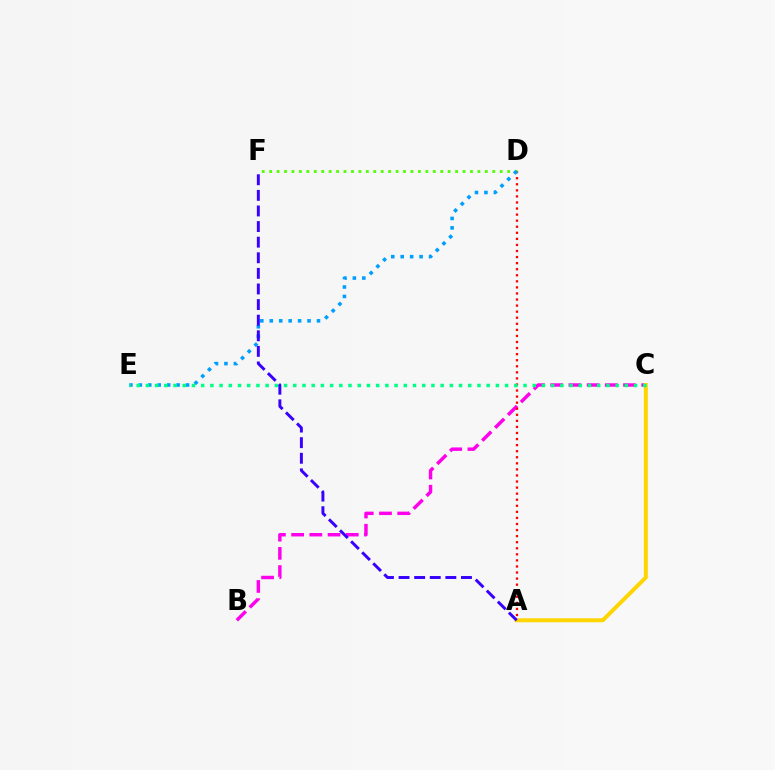{('B', 'C'): [{'color': '#ff00ed', 'line_style': 'dashed', 'thickness': 2.47}], ('A', 'D'): [{'color': '#ff0000', 'line_style': 'dotted', 'thickness': 1.65}], ('D', 'F'): [{'color': '#4fff00', 'line_style': 'dotted', 'thickness': 2.02}], ('D', 'E'): [{'color': '#009eff', 'line_style': 'dotted', 'thickness': 2.57}], ('A', 'C'): [{'color': '#ffd500', 'line_style': 'solid', 'thickness': 2.86}], ('A', 'F'): [{'color': '#3700ff', 'line_style': 'dashed', 'thickness': 2.12}], ('C', 'E'): [{'color': '#00ff86', 'line_style': 'dotted', 'thickness': 2.5}]}